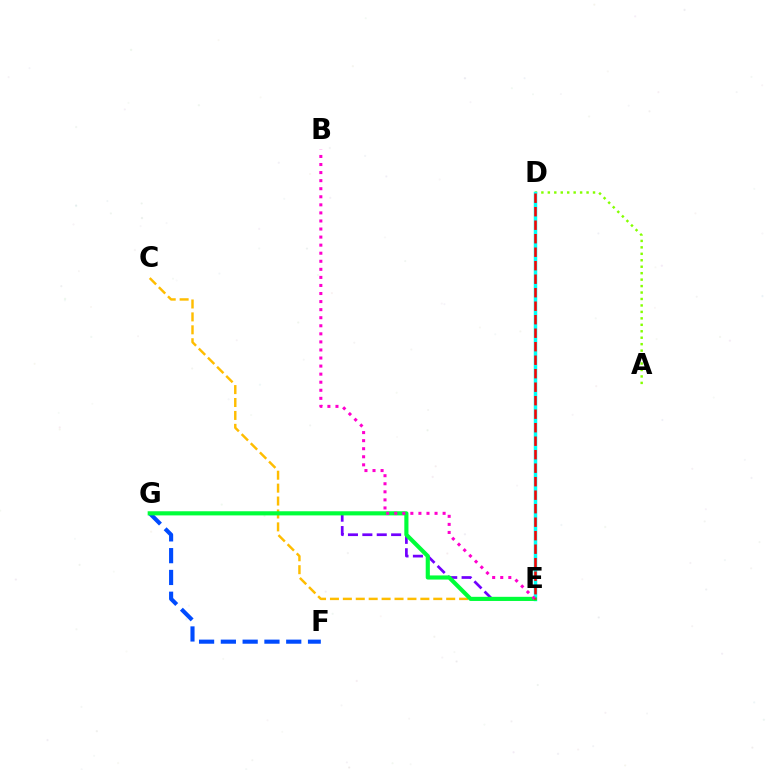{('F', 'G'): [{'color': '#004bff', 'line_style': 'dashed', 'thickness': 2.96}], ('A', 'D'): [{'color': '#84ff00', 'line_style': 'dotted', 'thickness': 1.75}], ('E', 'G'): [{'color': '#7200ff', 'line_style': 'dashed', 'thickness': 1.95}, {'color': '#00ff39', 'line_style': 'solid', 'thickness': 2.98}], ('D', 'E'): [{'color': '#00fff6', 'line_style': 'solid', 'thickness': 2.5}, {'color': '#ff0000', 'line_style': 'dashed', 'thickness': 1.83}], ('C', 'E'): [{'color': '#ffbd00', 'line_style': 'dashed', 'thickness': 1.75}], ('B', 'E'): [{'color': '#ff00cf', 'line_style': 'dotted', 'thickness': 2.19}]}